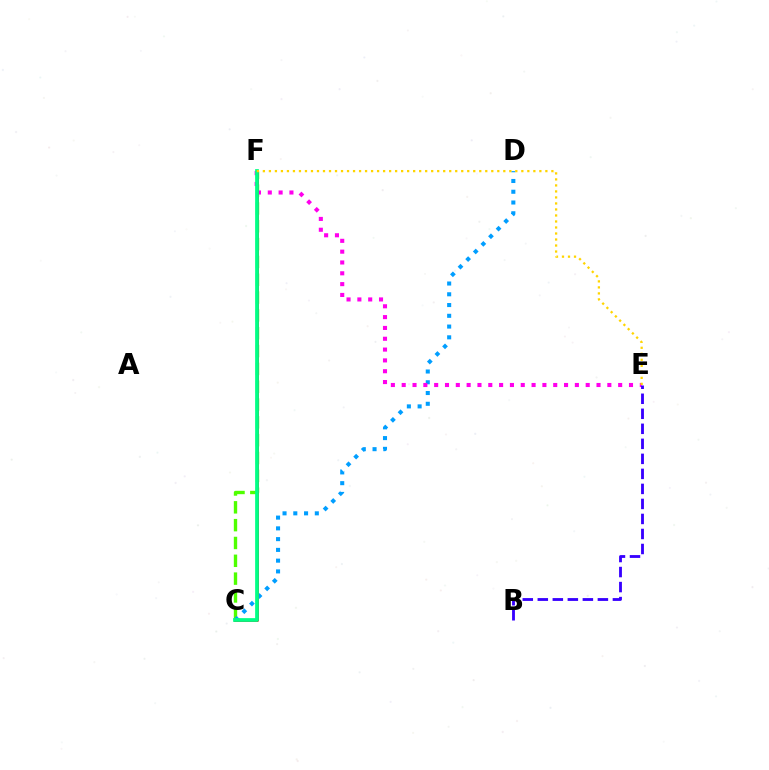{('C', 'F'): [{'color': '#4fff00', 'line_style': 'dashed', 'thickness': 2.42}, {'color': '#ff0000', 'line_style': 'solid', 'thickness': 2.1}, {'color': '#00ff86', 'line_style': 'solid', 'thickness': 2.69}], ('C', 'D'): [{'color': '#009eff', 'line_style': 'dotted', 'thickness': 2.92}], ('E', 'F'): [{'color': '#ff00ed', 'line_style': 'dotted', 'thickness': 2.94}, {'color': '#ffd500', 'line_style': 'dotted', 'thickness': 1.63}], ('B', 'E'): [{'color': '#3700ff', 'line_style': 'dashed', 'thickness': 2.04}]}